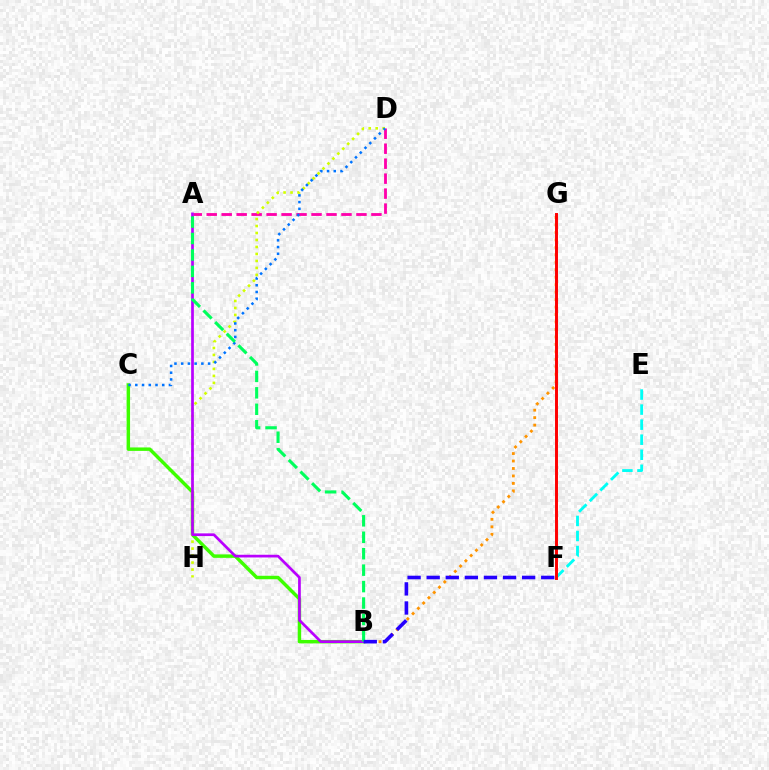{('B', 'C'): [{'color': '#3dff00', 'line_style': 'solid', 'thickness': 2.48}], ('E', 'F'): [{'color': '#00fff6', 'line_style': 'dashed', 'thickness': 2.04}], ('A', 'D'): [{'color': '#ff00ac', 'line_style': 'dashed', 'thickness': 2.03}], ('B', 'G'): [{'color': '#ff9400', 'line_style': 'dotted', 'thickness': 2.03}], ('F', 'G'): [{'color': '#ff0000', 'line_style': 'solid', 'thickness': 2.12}], ('D', 'H'): [{'color': '#d1ff00', 'line_style': 'dotted', 'thickness': 1.9}], ('C', 'D'): [{'color': '#0074ff', 'line_style': 'dotted', 'thickness': 1.83}], ('A', 'B'): [{'color': '#b900ff', 'line_style': 'solid', 'thickness': 1.95}, {'color': '#00ff5c', 'line_style': 'dashed', 'thickness': 2.23}], ('B', 'F'): [{'color': '#2500ff', 'line_style': 'dashed', 'thickness': 2.59}]}